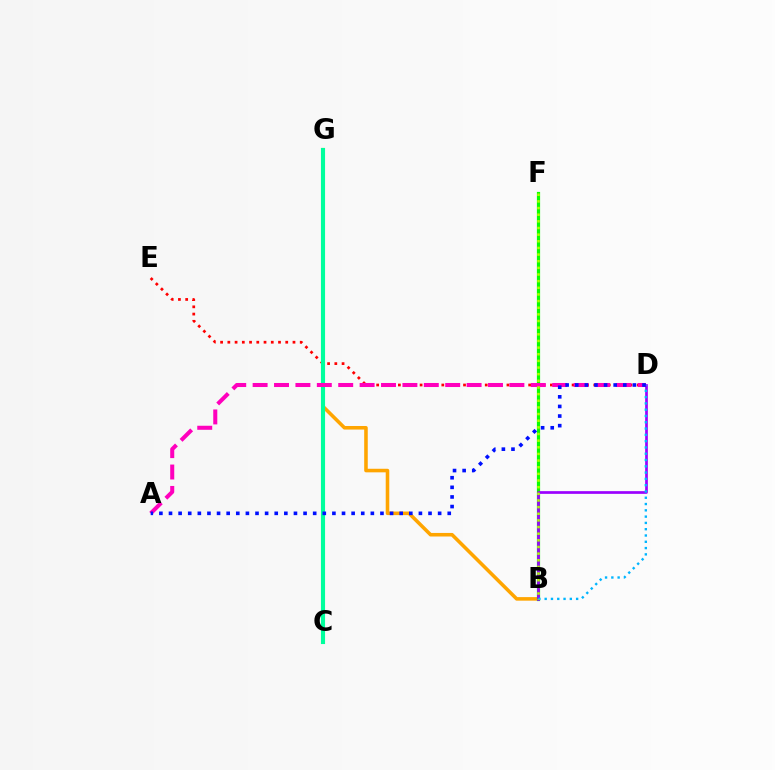{('B', 'G'): [{'color': '#ffa500', 'line_style': 'solid', 'thickness': 2.56}], ('D', 'E'): [{'color': '#ff0000', 'line_style': 'dotted', 'thickness': 1.97}], ('C', 'G'): [{'color': '#00ff9d', 'line_style': 'solid', 'thickness': 2.97}], ('B', 'F'): [{'color': '#08ff00', 'line_style': 'solid', 'thickness': 2.3}, {'color': '#b3ff00', 'line_style': 'dotted', 'thickness': 1.81}], ('A', 'D'): [{'color': '#ff00bd', 'line_style': 'dashed', 'thickness': 2.91}, {'color': '#0010ff', 'line_style': 'dotted', 'thickness': 2.61}], ('B', 'D'): [{'color': '#9b00ff', 'line_style': 'solid', 'thickness': 1.95}, {'color': '#00b5ff', 'line_style': 'dotted', 'thickness': 1.71}]}